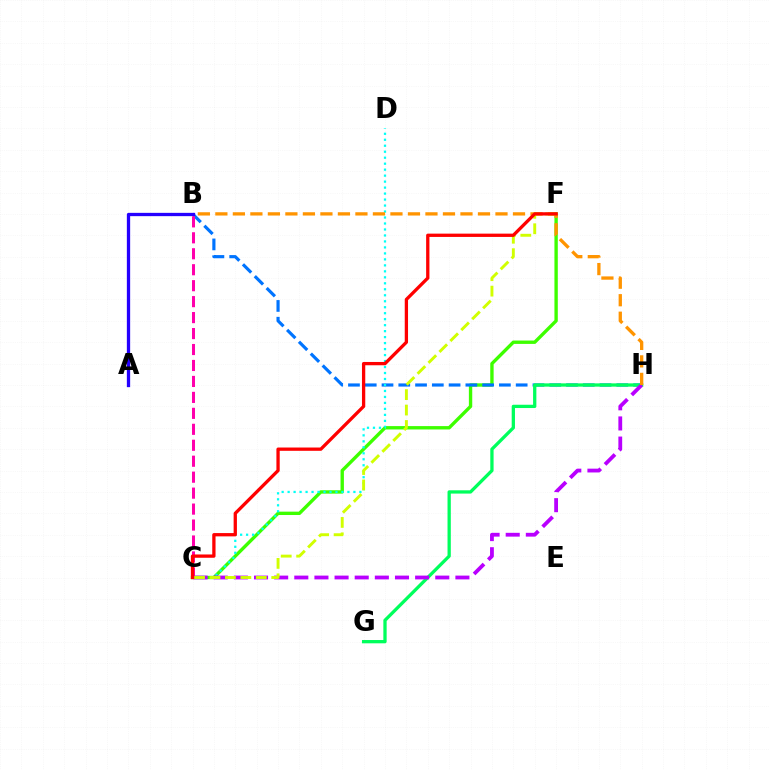{('C', 'F'): [{'color': '#3dff00', 'line_style': 'solid', 'thickness': 2.42}, {'color': '#d1ff00', 'line_style': 'dashed', 'thickness': 2.1}, {'color': '#ff0000', 'line_style': 'solid', 'thickness': 2.37}], ('B', 'H'): [{'color': '#0074ff', 'line_style': 'dashed', 'thickness': 2.28}, {'color': '#ff9400', 'line_style': 'dashed', 'thickness': 2.38}], ('C', 'D'): [{'color': '#00fff6', 'line_style': 'dotted', 'thickness': 1.62}], ('G', 'H'): [{'color': '#00ff5c', 'line_style': 'solid', 'thickness': 2.37}], ('C', 'H'): [{'color': '#b900ff', 'line_style': 'dashed', 'thickness': 2.74}], ('A', 'B'): [{'color': '#2500ff', 'line_style': 'solid', 'thickness': 2.37}], ('B', 'C'): [{'color': '#ff00ac', 'line_style': 'dashed', 'thickness': 2.17}]}